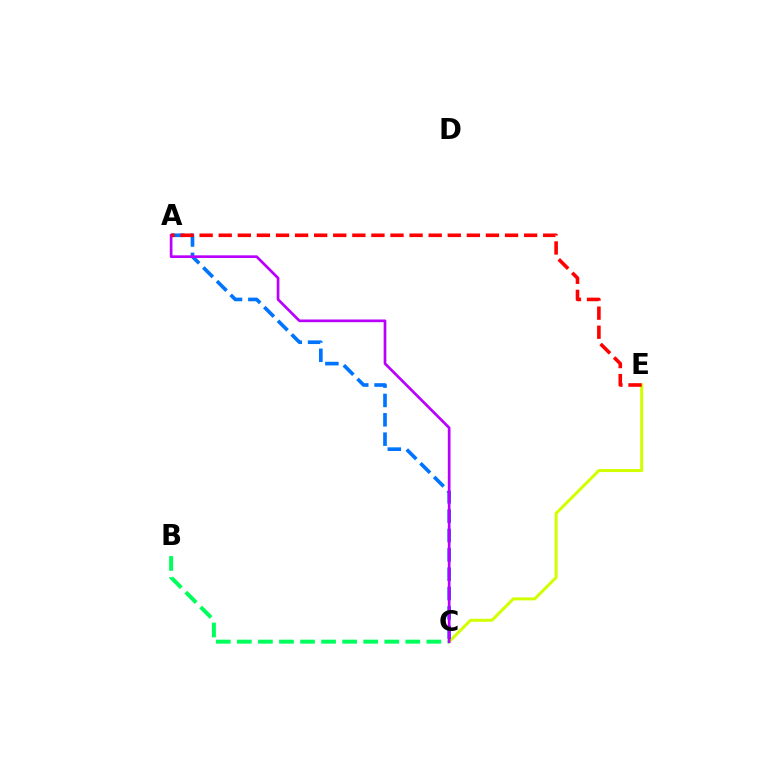{('C', 'E'): [{'color': '#d1ff00', 'line_style': 'solid', 'thickness': 2.17}], ('A', 'C'): [{'color': '#0074ff', 'line_style': 'dashed', 'thickness': 2.63}, {'color': '#b900ff', 'line_style': 'solid', 'thickness': 1.94}], ('B', 'C'): [{'color': '#00ff5c', 'line_style': 'dashed', 'thickness': 2.86}], ('A', 'E'): [{'color': '#ff0000', 'line_style': 'dashed', 'thickness': 2.59}]}